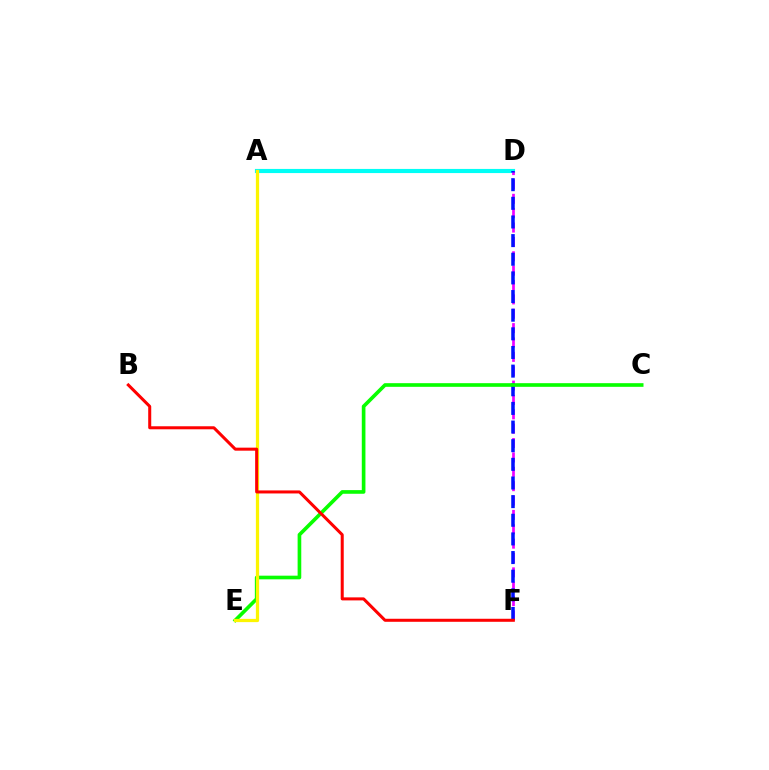{('A', 'D'): [{'color': '#00fff6', 'line_style': 'solid', 'thickness': 2.98}], ('D', 'F'): [{'color': '#ee00ff', 'line_style': 'dashed', 'thickness': 1.95}, {'color': '#0010ff', 'line_style': 'dashed', 'thickness': 2.53}], ('C', 'E'): [{'color': '#08ff00', 'line_style': 'solid', 'thickness': 2.63}], ('A', 'E'): [{'color': '#fcf500', 'line_style': 'solid', 'thickness': 2.34}], ('B', 'F'): [{'color': '#ff0000', 'line_style': 'solid', 'thickness': 2.18}]}